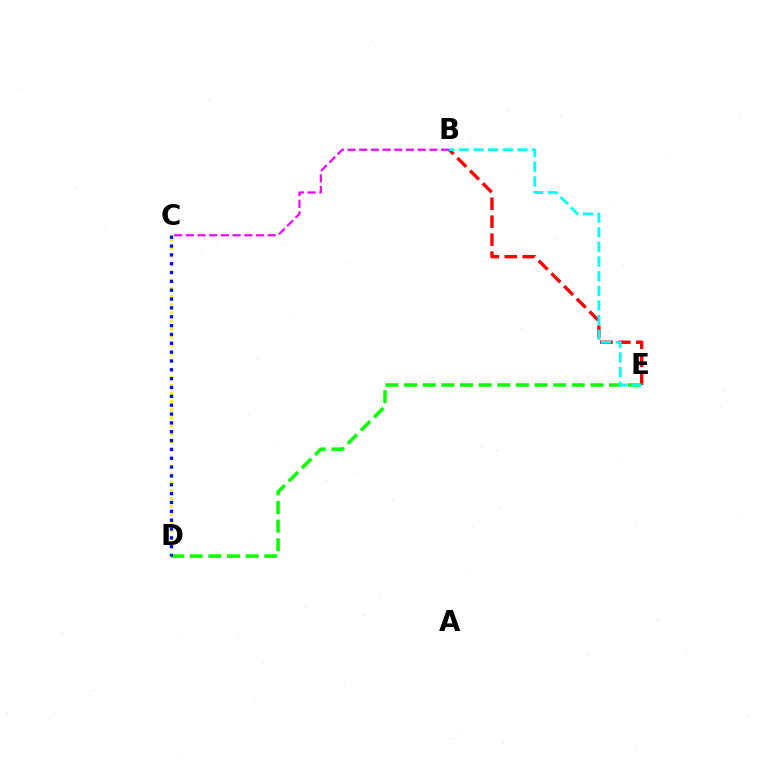{('C', 'D'): [{'color': '#fcf500', 'line_style': 'dotted', 'thickness': 2.19}, {'color': '#0010ff', 'line_style': 'dotted', 'thickness': 2.4}], ('B', 'E'): [{'color': '#ff0000', 'line_style': 'dashed', 'thickness': 2.44}, {'color': '#00fff6', 'line_style': 'dashed', 'thickness': 1.99}], ('D', 'E'): [{'color': '#08ff00', 'line_style': 'dashed', 'thickness': 2.53}], ('B', 'C'): [{'color': '#ee00ff', 'line_style': 'dashed', 'thickness': 1.59}]}